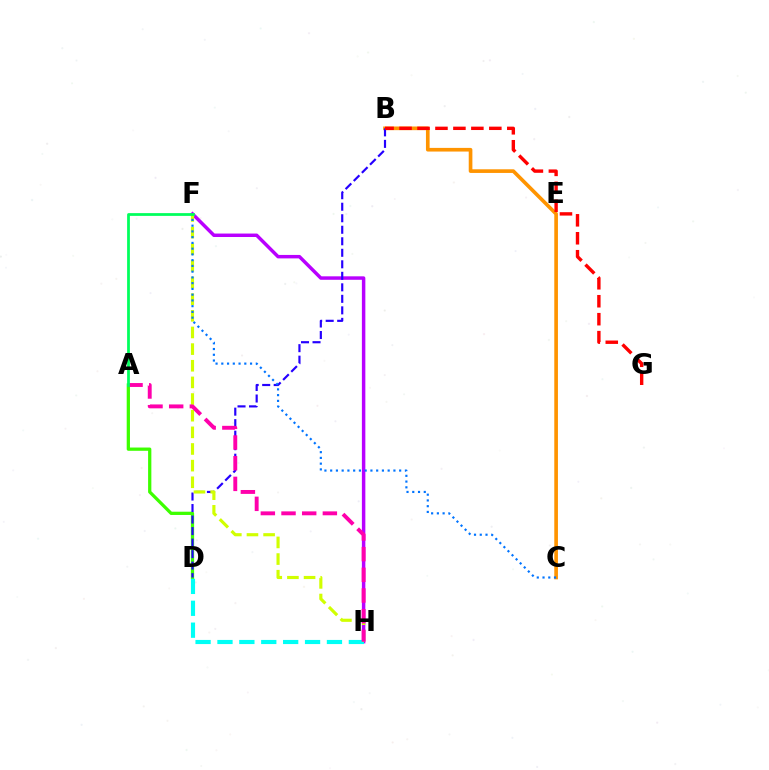{('B', 'C'): [{'color': '#ff9400', 'line_style': 'solid', 'thickness': 2.63}], ('F', 'H'): [{'color': '#b900ff', 'line_style': 'solid', 'thickness': 2.49}, {'color': '#d1ff00', 'line_style': 'dashed', 'thickness': 2.26}], ('A', 'D'): [{'color': '#3dff00', 'line_style': 'solid', 'thickness': 2.35}], ('B', 'D'): [{'color': '#2500ff', 'line_style': 'dashed', 'thickness': 1.56}], ('D', 'H'): [{'color': '#00fff6', 'line_style': 'dashed', 'thickness': 2.97}], ('A', 'H'): [{'color': '#ff00ac', 'line_style': 'dashed', 'thickness': 2.81}], ('C', 'F'): [{'color': '#0074ff', 'line_style': 'dotted', 'thickness': 1.56}], ('A', 'F'): [{'color': '#00ff5c', 'line_style': 'solid', 'thickness': 1.99}], ('B', 'G'): [{'color': '#ff0000', 'line_style': 'dashed', 'thickness': 2.44}]}